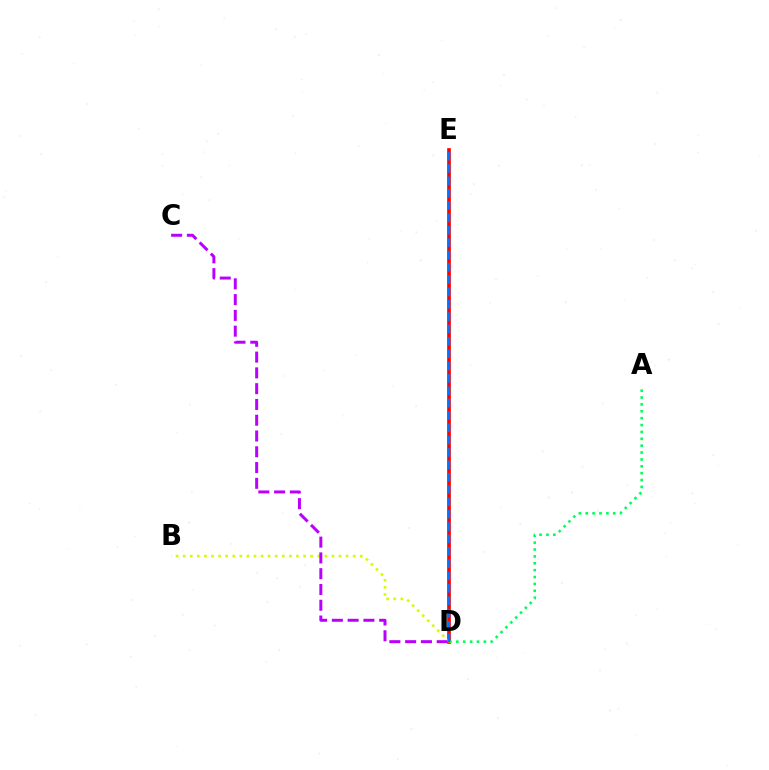{('D', 'E'): [{'color': '#ff0000', 'line_style': 'solid', 'thickness': 2.63}, {'color': '#0074ff', 'line_style': 'dashed', 'thickness': 1.68}], ('B', 'D'): [{'color': '#d1ff00', 'line_style': 'dotted', 'thickness': 1.92}], ('A', 'D'): [{'color': '#00ff5c', 'line_style': 'dotted', 'thickness': 1.87}], ('C', 'D'): [{'color': '#b900ff', 'line_style': 'dashed', 'thickness': 2.14}]}